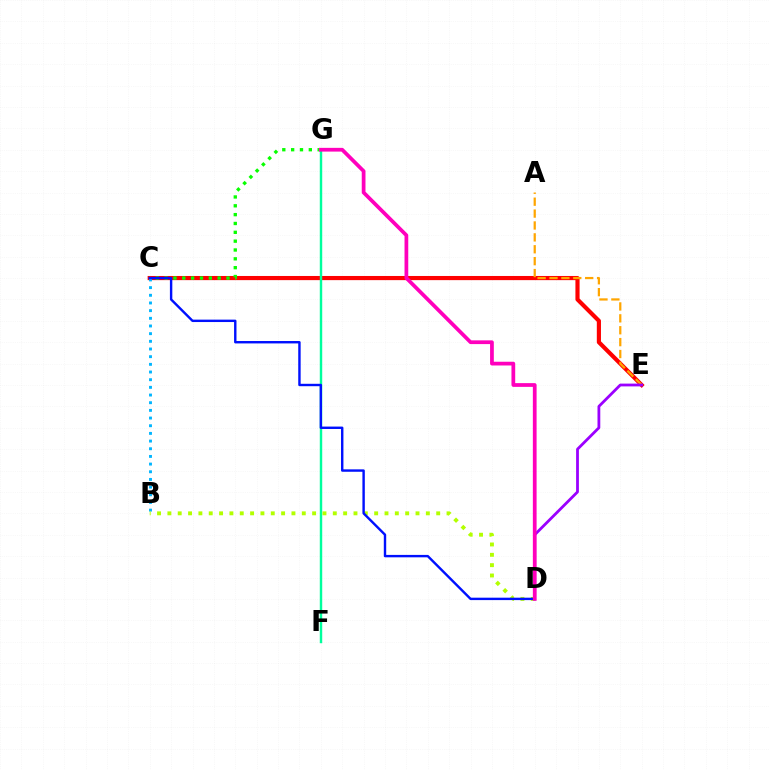{('C', 'E'): [{'color': '#ff0000', 'line_style': 'solid', 'thickness': 2.99}], ('C', 'G'): [{'color': '#08ff00', 'line_style': 'dotted', 'thickness': 2.4}], ('F', 'G'): [{'color': '#00ff9d', 'line_style': 'solid', 'thickness': 1.75}], ('A', 'E'): [{'color': '#ffa500', 'line_style': 'dashed', 'thickness': 1.62}], ('D', 'E'): [{'color': '#9b00ff', 'line_style': 'solid', 'thickness': 2.01}], ('B', 'C'): [{'color': '#00b5ff', 'line_style': 'dotted', 'thickness': 2.08}], ('B', 'D'): [{'color': '#b3ff00', 'line_style': 'dotted', 'thickness': 2.81}], ('C', 'D'): [{'color': '#0010ff', 'line_style': 'solid', 'thickness': 1.73}], ('D', 'G'): [{'color': '#ff00bd', 'line_style': 'solid', 'thickness': 2.69}]}